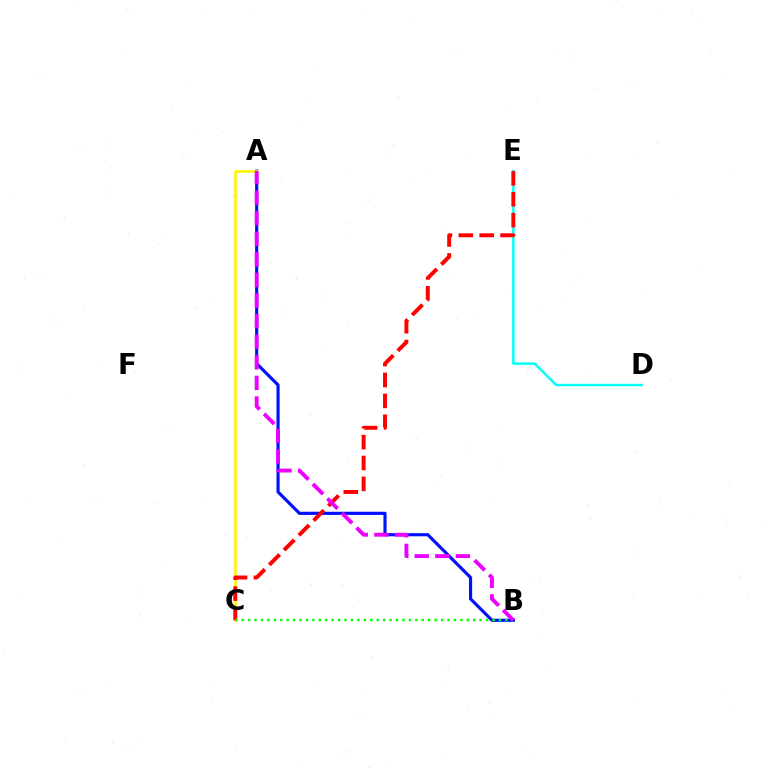{('D', 'E'): [{'color': '#00fff6', 'line_style': 'solid', 'thickness': 1.75}], ('A', 'B'): [{'color': '#0010ff', 'line_style': 'solid', 'thickness': 2.26}, {'color': '#ee00ff', 'line_style': 'dashed', 'thickness': 2.8}], ('A', 'C'): [{'color': '#fcf500', 'line_style': 'solid', 'thickness': 1.85}], ('C', 'E'): [{'color': '#ff0000', 'line_style': 'dashed', 'thickness': 2.84}], ('B', 'C'): [{'color': '#08ff00', 'line_style': 'dotted', 'thickness': 1.75}]}